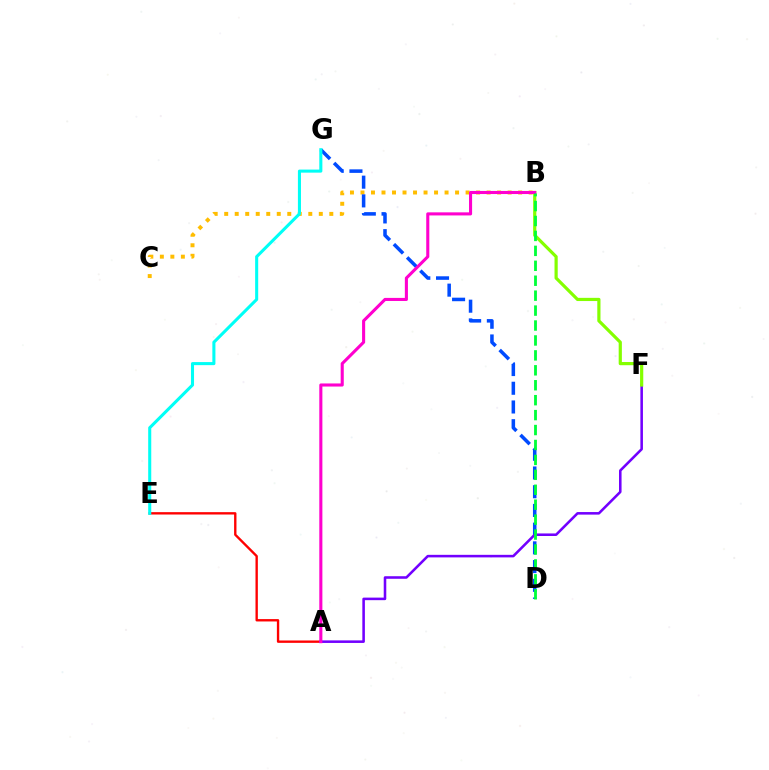{('B', 'C'): [{'color': '#ffbd00', 'line_style': 'dotted', 'thickness': 2.86}], ('D', 'G'): [{'color': '#004bff', 'line_style': 'dashed', 'thickness': 2.54}], ('A', 'E'): [{'color': '#ff0000', 'line_style': 'solid', 'thickness': 1.7}], ('E', 'G'): [{'color': '#00fff6', 'line_style': 'solid', 'thickness': 2.21}], ('A', 'F'): [{'color': '#7200ff', 'line_style': 'solid', 'thickness': 1.84}], ('B', 'F'): [{'color': '#84ff00', 'line_style': 'solid', 'thickness': 2.3}], ('A', 'B'): [{'color': '#ff00cf', 'line_style': 'solid', 'thickness': 2.22}], ('B', 'D'): [{'color': '#00ff39', 'line_style': 'dashed', 'thickness': 2.03}]}